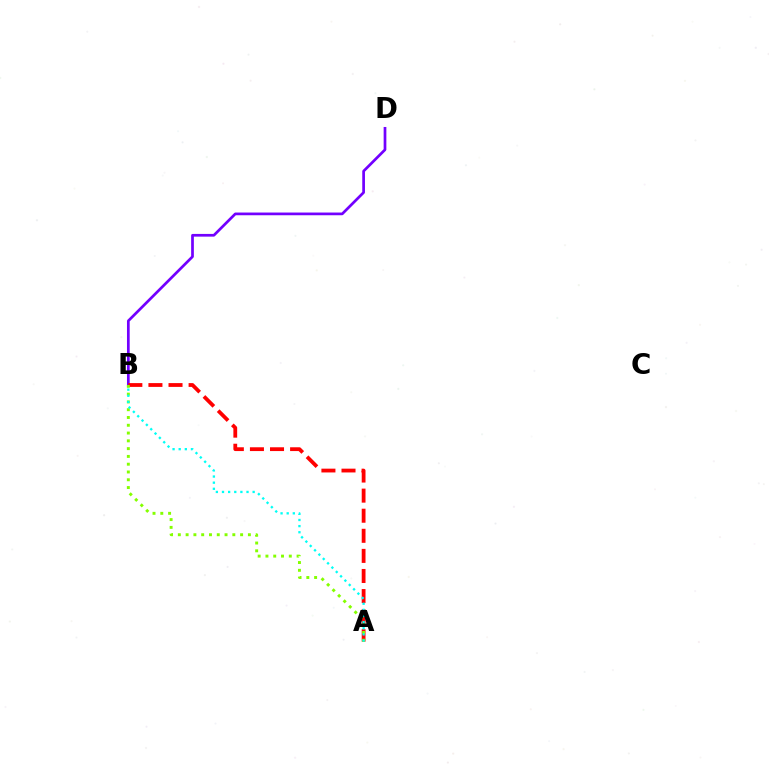{('B', 'D'): [{'color': '#7200ff', 'line_style': 'solid', 'thickness': 1.95}], ('A', 'B'): [{'color': '#ff0000', 'line_style': 'dashed', 'thickness': 2.73}, {'color': '#84ff00', 'line_style': 'dotted', 'thickness': 2.12}, {'color': '#00fff6', 'line_style': 'dotted', 'thickness': 1.67}]}